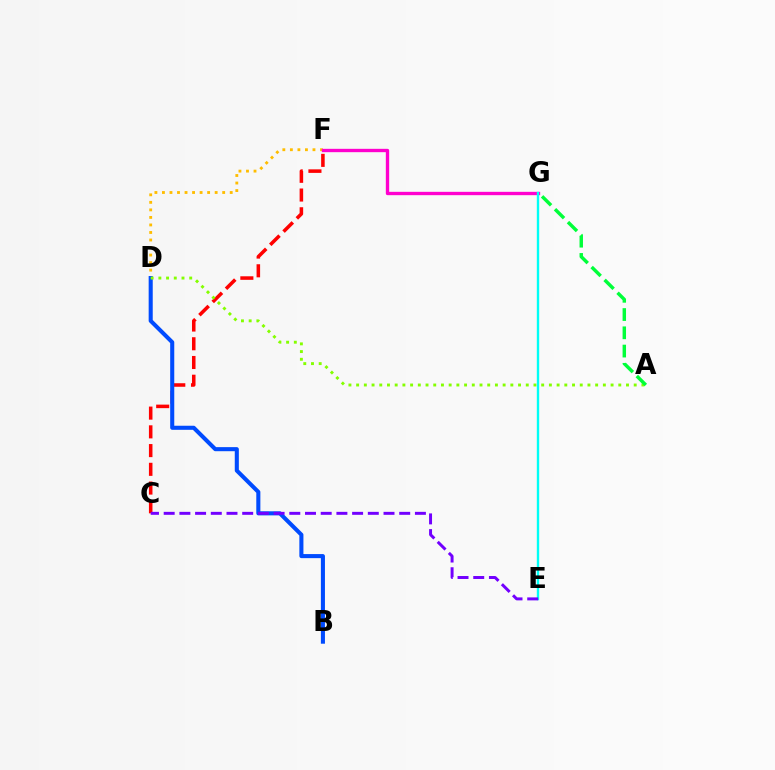{('D', 'F'): [{'color': '#ffbd00', 'line_style': 'dotted', 'thickness': 2.05}], ('C', 'F'): [{'color': '#ff0000', 'line_style': 'dashed', 'thickness': 2.55}], ('B', 'D'): [{'color': '#004bff', 'line_style': 'solid', 'thickness': 2.93}], ('F', 'G'): [{'color': '#ff00cf', 'line_style': 'solid', 'thickness': 2.41}], ('A', 'D'): [{'color': '#84ff00', 'line_style': 'dotted', 'thickness': 2.09}], ('E', 'G'): [{'color': '#00fff6', 'line_style': 'solid', 'thickness': 1.72}], ('C', 'E'): [{'color': '#7200ff', 'line_style': 'dashed', 'thickness': 2.13}], ('A', 'G'): [{'color': '#00ff39', 'line_style': 'dashed', 'thickness': 2.48}]}